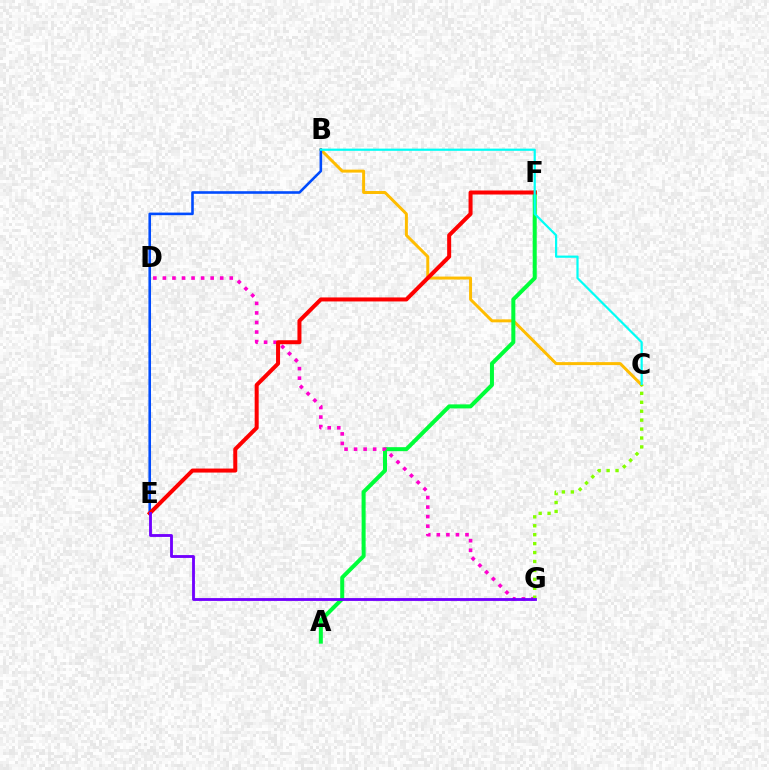{('B', 'C'): [{'color': '#ffbd00', 'line_style': 'solid', 'thickness': 2.14}, {'color': '#00fff6', 'line_style': 'solid', 'thickness': 1.59}], ('B', 'E'): [{'color': '#004bff', 'line_style': 'solid', 'thickness': 1.87}], ('A', 'F'): [{'color': '#00ff39', 'line_style': 'solid', 'thickness': 2.89}], ('D', 'G'): [{'color': '#ff00cf', 'line_style': 'dotted', 'thickness': 2.59}], ('E', 'F'): [{'color': '#ff0000', 'line_style': 'solid', 'thickness': 2.89}], ('C', 'G'): [{'color': '#84ff00', 'line_style': 'dotted', 'thickness': 2.43}], ('E', 'G'): [{'color': '#7200ff', 'line_style': 'solid', 'thickness': 2.05}]}